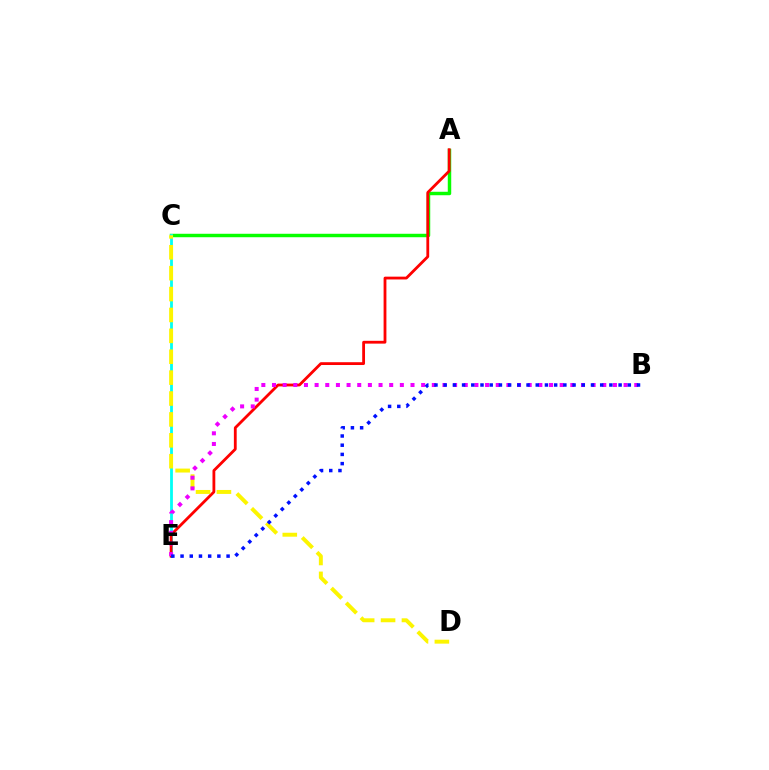{('A', 'C'): [{'color': '#08ff00', 'line_style': 'solid', 'thickness': 2.49}], ('C', 'E'): [{'color': '#00fff6', 'line_style': 'solid', 'thickness': 2.01}], ('A', 'E'): [{'color': '#ff0000', 'line_style': 'solid', 'thickness': 2.02}], ('C', 'D'): [{'color': '#fcf500', 'line_style': 'dashed', 'thickness': 2.84}], ('B', 'E'): [{'color': '#ee00ff', 'line_style': 'dotted', 'thickness': 2.89}, {'color': '#0010ff', 'line_style': 'dotted', 'thickness': 2.5}]}